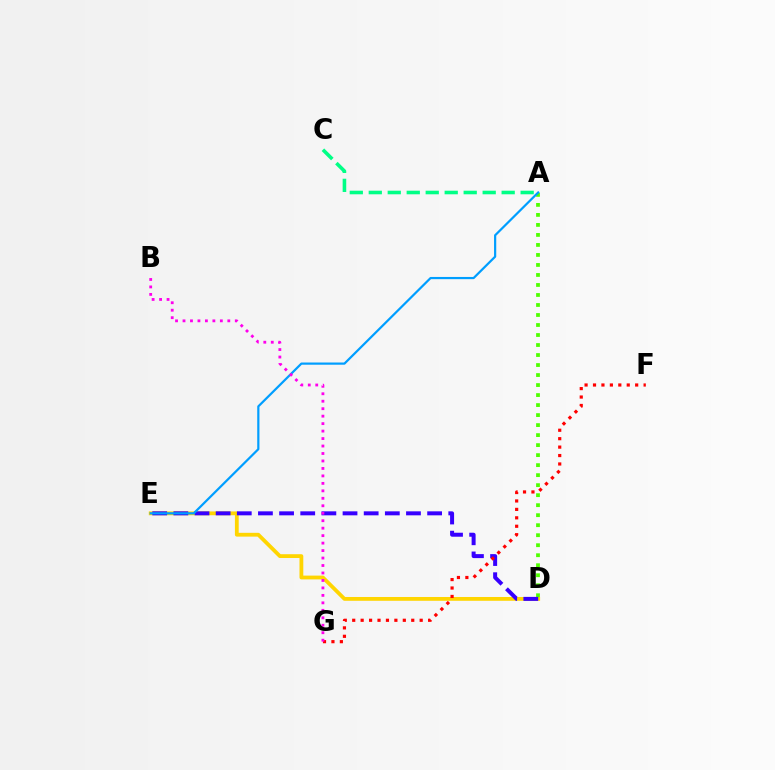{('D', 'E'): [{'color': '#ffd500', 'line_style': 'solid', 'thickness': 2.74}, {'color': '#3700ff', 'line_style': 'dashed', 'thickness': 2.87}], ('A', 'D'): [{'color': '#4fff00', 'line_style': 'dotted', 'thickness': 2.72}], ('A', 'E'): [{'color': '#009eff', 'line_style': 'solid', 'thickness': 1.59}], ('F', 'G'): [{'color': '#ff0000', 'line_style': 'dotted', 'thickness': 2.29}], ('B', 'G'): [{'color': '#ff00ed', 'line_style': 'dotted', 'thickness': 2.03}], ('A', 'C'): [{'color': '#00ff86', 'line_style': 'dashed', 'thickness': 2.58}]}